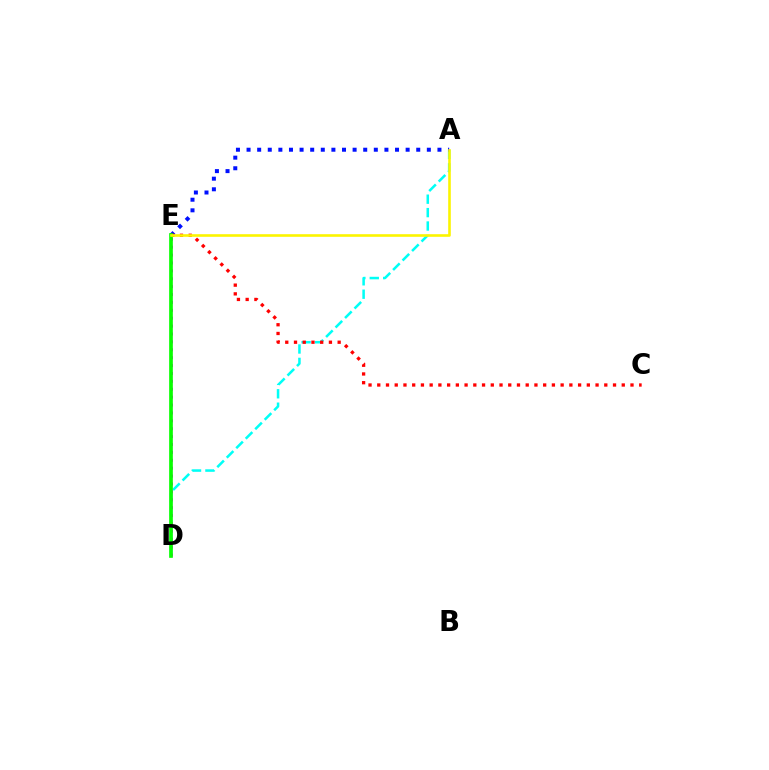{('A', 'D'): [{'color': '#00fff6', 'line_style': 'dashed', 'thickness': 1.82}], ('D', 'E'): [{'color': '#ee00ff', 'line_style': 'dotted', 'thickness': 2.14}, {'color': '#08ff00', 'line_style': 'solid', 'thickness': 2.65}], ('A', 'E'): [{'color': '#0010ff', 'line_style': 'dotted', 'thickness': 2.88}, {'color': '#fcf500', 'line_style': 'solid', 'thickness': 1.88}], ('C', 'E'): [{'color': '#ff0000', 'line_style': 'dotted', 'thickness': 2.37}]}